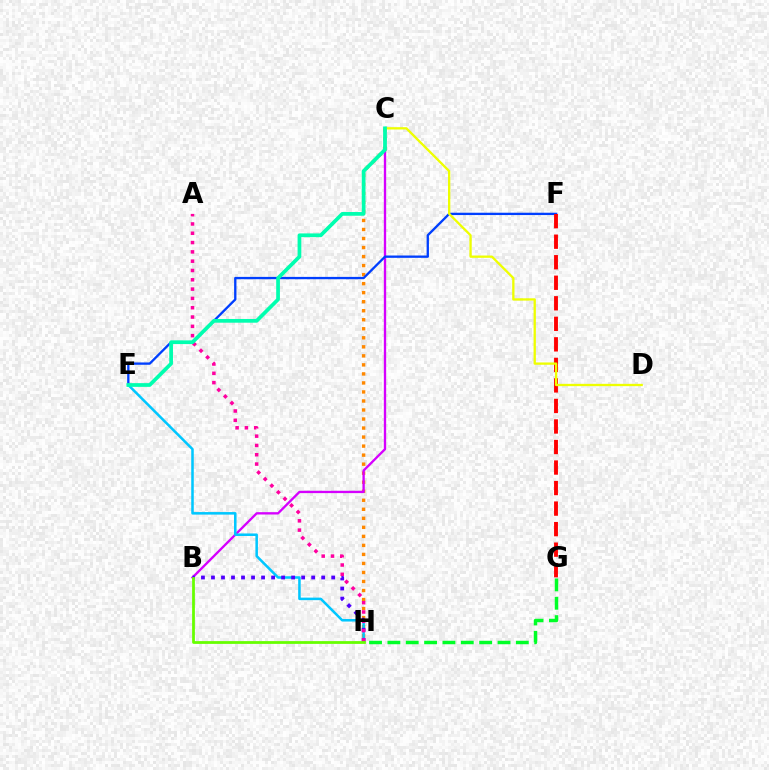{('C', 'H'): [{'color': '#ff8800', 'line_style': 'dotted', 'thickness': 2.45}], ('G', 'H'): [{'color': '#00ff27', 'line_style': 'dashed', 'thickness': 2.49}], ('B', 'C'): [{'color': '#d600ff', 'line_style': 'solid', 'thickness': 1.68}], ('E', 'F'): [{'color': '#003fff', 'line_style': 'solid', 'thickness': 1.67}], ('E', 'H'): [{'color': '#00c7ff', 'line_style': 'solid', 'thickness': 1.82}], ('B', 'H'): [{'color': '#4f00ff', 'line_style': 'dotted', 'thickness': 2.72}, {'color': '#66ff00', 'line_style': 'solid', 'thickness': 1.99}], ('F', 'G'): [{'color': '#ff0000', 'line_style': 'dashed', 'thickness': 2.79}], ('C', 'D'): [{'color': '#eeff00', 'line_style': 'solid', 'thickness': 1.66}], ('A', 'H'): [{'color': '#ff00a0', 'line_style': 'dotted', 'thickness': 2.53}], ('C', 'E'): [{'color': '#00ffaf', 'line_style': 'solid', 'thickness': 2.68}]}